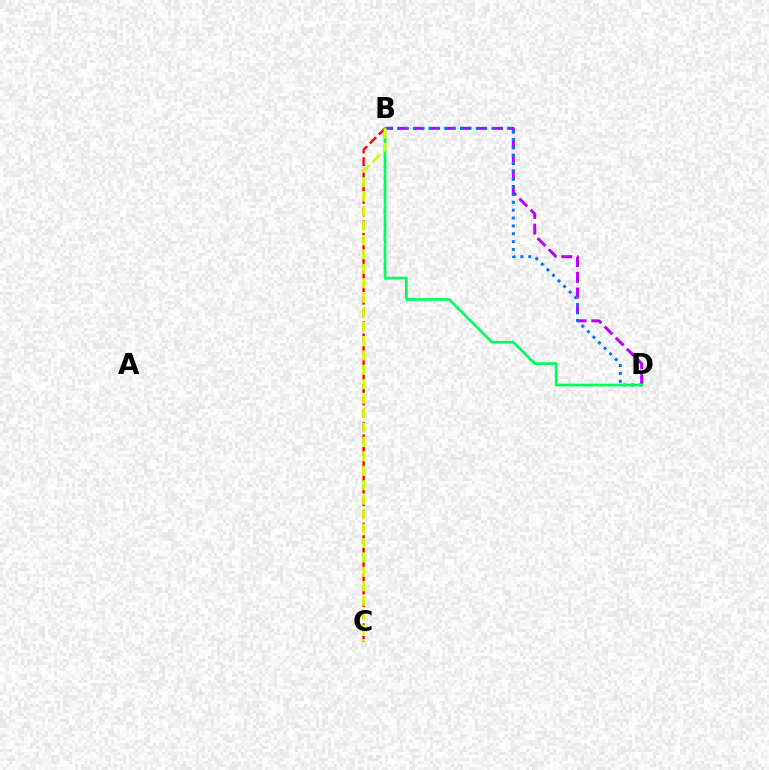{('B', 'D'): [{'color': '#b900ff', 'line_style': 'dashed', 'thickness': 2.13}, {'color': '#0074ff', 'line_style': 'dotted', 'thickness': 2.14}, {'color': '#00ff5c', 'line_style': 'solid', 'thickness': 1.94}], ('B', 'C'): [{'color': '#ff0000', 'line_style': 'dashed', 'thickness': 1.71}, {'color': '#d1ff00', 'line_style': 'dashed', 'thickness': 1.96}]}